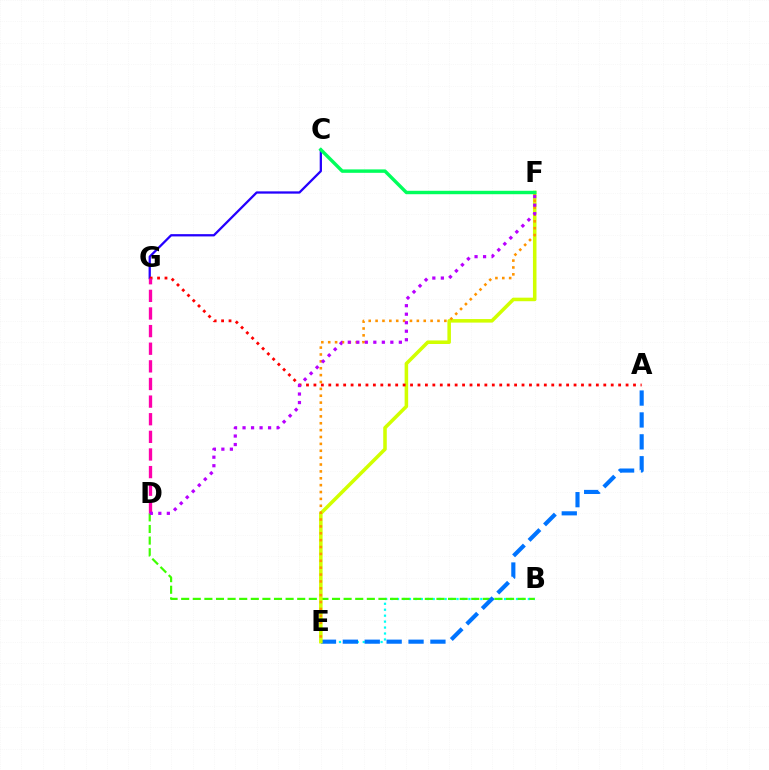{('B', 'E'): [{'color': '#00fff6', 'line_style': 'dotted', 'thickness': 1.62}], ('B', 'D'): [{'color': '#3dff00', 'line_style': 'dashed', 'thickness': 1.58}], ('A', 'E'): [{'color': '#0074ff', 'line_style': 'dashed', 'thickness': 2.97}], ('C', 'G'): [{'color': '#2500ff', 'line_style': 'solid', 'thickness': 1.64}], ('E', 'F'): [{'color': '#d1ff00', 'line_style': 'solid', 'thickness': 2.55}, {'color': '#ff9400', 'line_style': 'dotted', 'thickness': 1.87}], ('A', 'G'): [{'color': '#ff0000', 'line_style': 'dotted', 'thickness': 2.02}], ('C', 'F'): [{'color': '#00ff5c', 'line_style': 'solid', 'thickness': 2.47}], ('D', 'G'): [{'color': '#ff00ac', 'line_style': 'dashed', 'thickness': 2.39}], ('D', 'F'): [{'color': '#b900ff', 'line_style': 'dotted', 'thickness': 2.31}]}